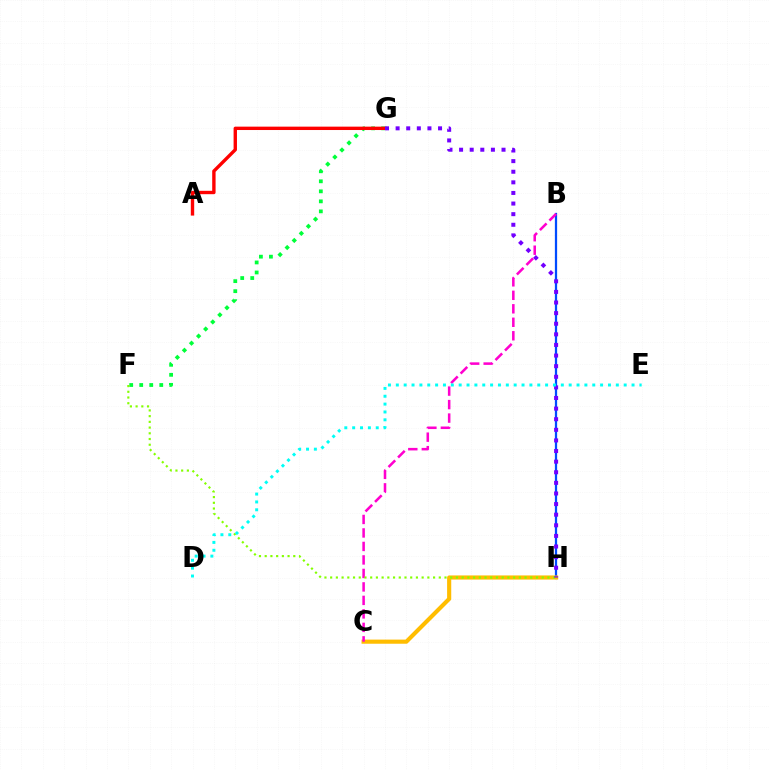{('B', 'H'): [{'color': '#004bff', 'line_style': 'solid', 'thickness': 1.62}], ('F', 'G'): [{'color': '#00ff39', 'line_style': 'dotted', 'thickness': 2.72}], ('A', 'G'): [{'color': '#ff0000', 'line_style': 'solid', 'thickness': 2.43}], ('C', 'H'): [{'color': '#ffbd00', 'line_style': 'solid', 'thickness': 2.98}], ('B', 'C'): [{'color': '#ff00cf', 'line_style': 'dashed', 'thickness': 1.83}], ('F', 'H'): [{'color': '#84ff00', 'line_style': 'dotted', 'thickness': 1.55}], ('G', 'H'): [{'color': '#7200ff', 'line_style': 'dotted', 'thickness': 2.88}], ('D', 'E'): [{'color': '#00fff6', 'line_style': 'dotted', 'thickness': 2.13}]}